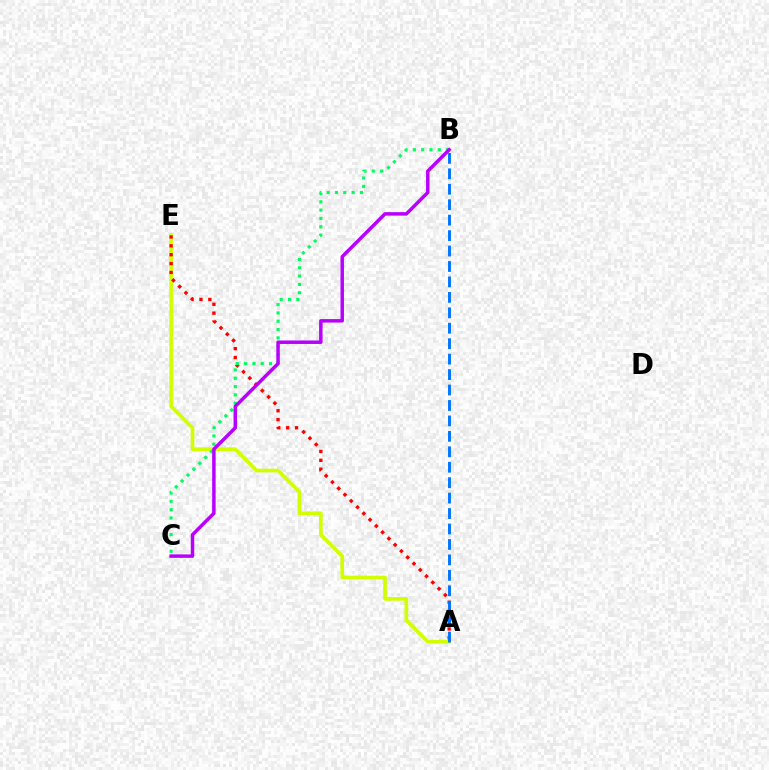{('A', 'E'): [{'color': '#d1ff00', 'line_style': 'solid', 'thickness': 2.65}, {'color': '#ff0000', 'line_style': 'dotted', 'thickness': 2.41}], ('B', 'C'): [{'color': '#00ff5c', 'line_style': 'dotted', 'thickness': 2.26}, {'color': '#b900ff', 'line_style': 'solid', 'thickness': 2.5}], ('A', 'B'): [{'color': '#0074ff', 'line_style': 'dashed', 'thickness': 2.1}]}